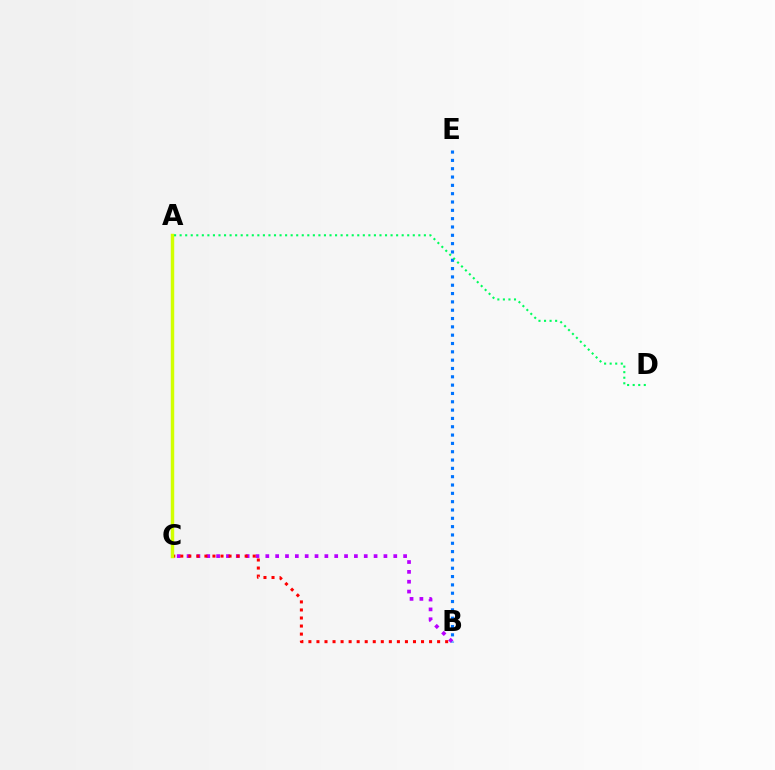{('B', 'C'): [{'color': '#b900ff', 'line_style': 'dotted', 'thickness': 2.67}, {'color': '#ff0000', 'line_style': 'dotted', 'thickness': 2.19}], ('B', 'E'): [{'color': '#0074ff', 'line_style': 'dotted', 'thickness': 2.26}], ('A', 'C'): [{'color': '#d1ff00', 'line_style': 'solid', 'thickness': 2.48}], ('A', 'D'): [{'color': '#00ff5c', 'line_style': 'dotted', 'thickness': 1.51}]}